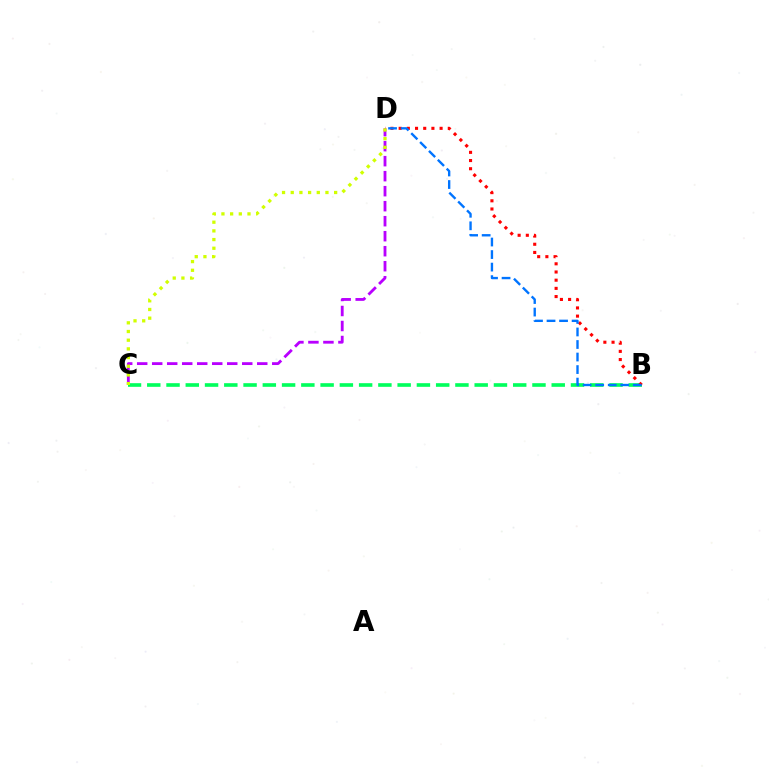{('B', 'C'): [{'color': '#00ff5c', 'line_style': 'dashed', 'thickness': 2.62}], ('C', 'D'): [{'color': '#b900ff', 'line_style': 'dashed', 'thickness': 2.04}, {'color': '#d1ff00', 'line_style': 'dotted', 'thickness': 2.36}], ('B', 'D'): [{'color': '#ff0000', 'line_style': 'dotted', 'thickness': 2.22}, {'color': '#0074ff', 'line_style': 'dashed', 'thickness': 1.7}]}